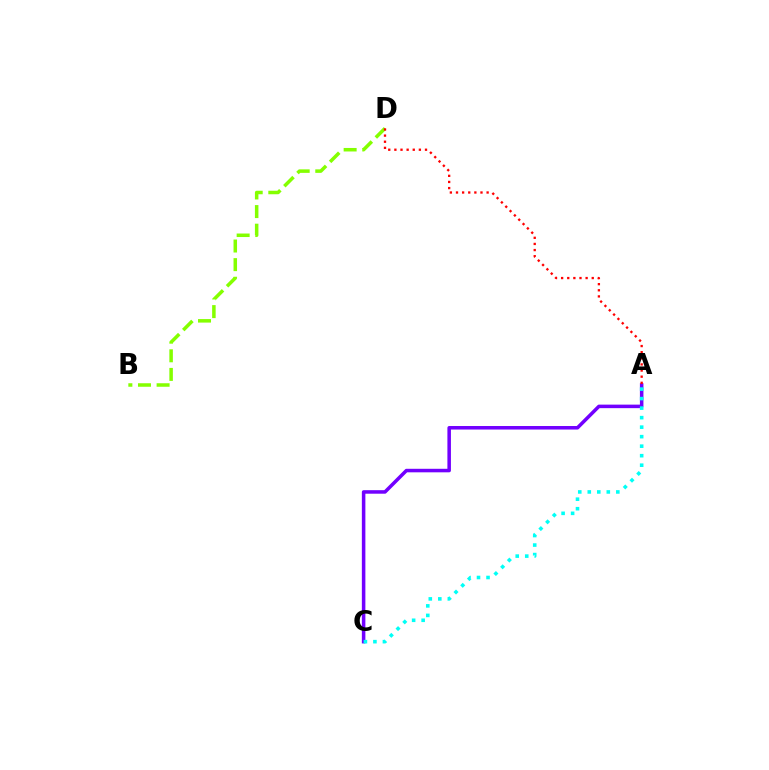{('A', 'C'): [{'color': '#7200ff', 'line_style': 'solid', 'thickness': 2.54}, {'color': '#00fff6', 'line_style': 'dotted', 'thickness': 2.58}], ('B', 'D'): [{'color': '#84ff00', 'line_style': 'dashed', 'thickness': 2.53}], ('A', 'D'): [{'color': '#ff0000', 'line_style': 'dotted', 'thickness': 1.66}]}